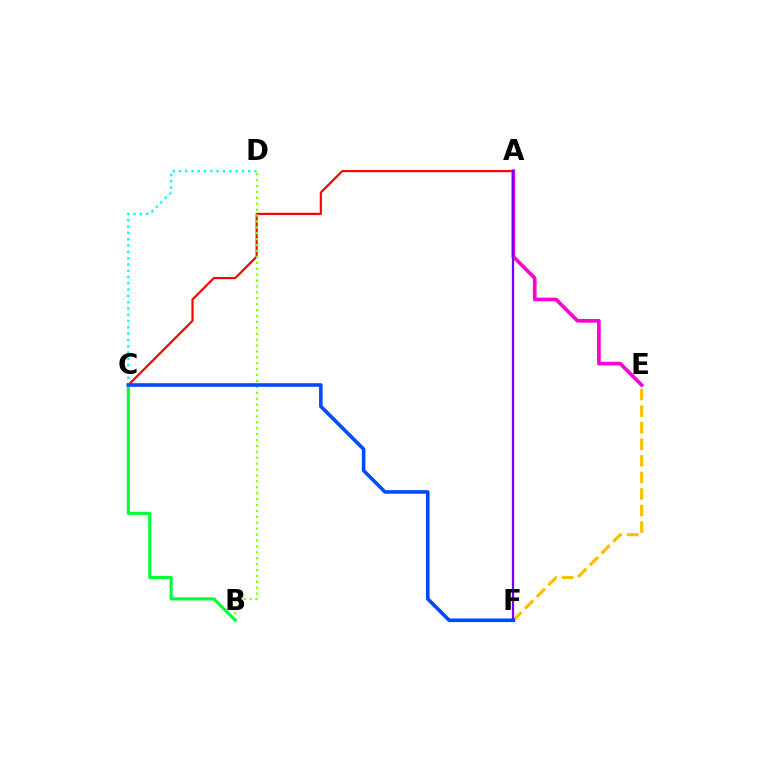{('A', 'C'): [{'color': '#ff0000', 'line_style': 'solid', 'thickness': 1.57}], ('E', 'F'): [{'color': '#ffbd00', 'line_style': 'dashed', 'thickness': 2.25}], ('A', 'E'): [{'color': '#ff00cf', 'line_style': 'solid', 'thickness': 2.63}], ('B', 'D'): [{'color': '#84ff00', 'line_style': 'dotted', 'thickness': 1.61}], ('B', 'C'): [{'color': '#00ff39', 'line_style': 'solid', 'thickness': 2.23}], ('C', 'D'): [{'color': '#00fff6', 'line_style': 'dotted', 'thickness': 1.71}], ('A', 'F'): [{'color': '#7200ff', 'line_style': 'solid', 'thickness': 1.64}], ('C', 'F'): [{'color': '#004bff', 'line_style': 'solid', 'thickness': 2.59}]}